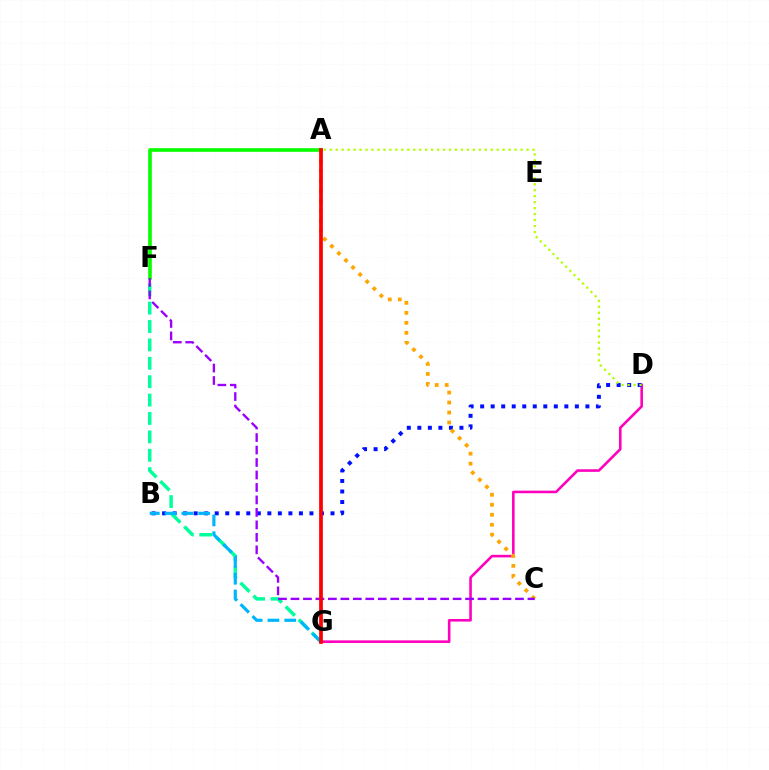{('D', 'G'): [{'color': '#ff00bd', 'line_style': 'solid', 'thickness': 1.86}], ('B', 'D'): [{'color': '#0010ff', 'line_style': 'dotted', 'thickness': 2.86}], ('F', 'G'): [{'color': '#00ff9d', 'line_style': 'dashed', 'thickness': 2.5}], ('A', 'C'): [{'color': '#ffa500', 'line_style': 'dotted', 'thickness': 2.72}], ('A', 'F'): [{'color': '#08ff00', 'line_style': 'solid', 'thickness': 2.62}], ('B', 'G'): [{'color': '#00b5ff', 'line_style': 'dashed', 'thickness': 2.28}], ('C', 'F'): [{'color': '#9b00ff', 'line_style': 'dashed', 'thickness': 1.69}], ('A', 'D'): [{'color': '#b3ff00', 'line_style': 'dotted', 'thickness': 1.62}], ('A', 'G'): [{'color': '#ff0000', 'line_style': 'solid', 'thickness': 2.68}]}